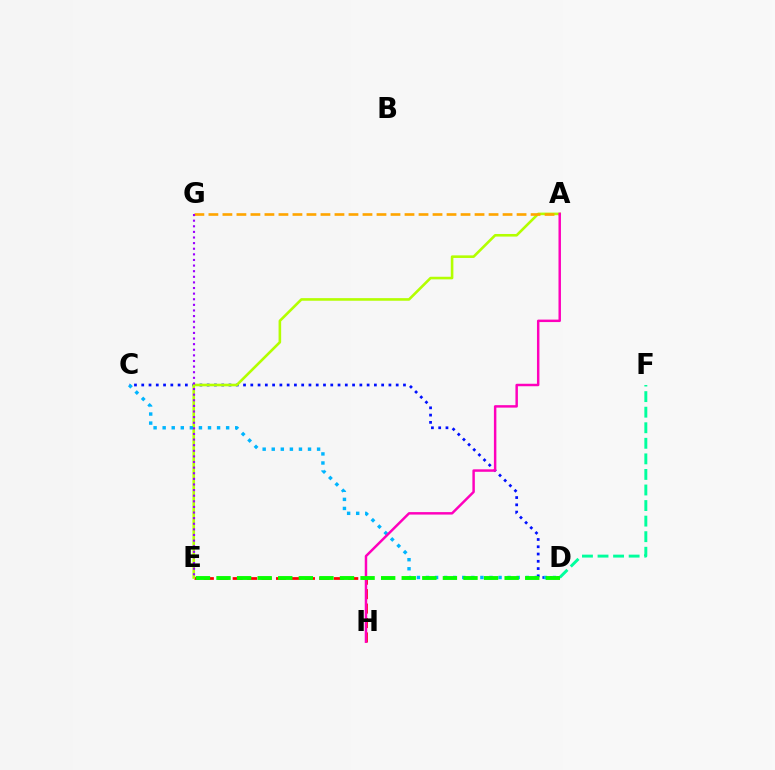{('E', 'H'): [{'color': '#ff0000', 'line_style': 'dashed', 'thickness': 1.96}], ('C', 'D'): [{'color': '#0010ff', 'line_style': 'dotted', 'thickness': 1.98}, {'color': '#00b5ff', 'line_style': 'dotted', 'thickness': 2.46}], ('A', 'E'): [{'color': '#b3ff00', 'line_style': 'solid', 'thickness': 1.87}], ('A', 'G'): [{'color': '#ffa500', 'line_style': 'dashed', 'thickness': 1.9}], ('A', 'H'): [{'color': '#ff00bd', 'line_style': 'solid', 'thickness': 1.78}], ('D', 'F'): [{'color': '#00ff9d', 'line_style': 'dashed', 'thickness': 2.11}], ('D', 'E'): [{'color': '#08ff00', 'line_style': 'dashed', 'thickness': 2.8}], ('E', 'G'): [{'color': '#9b00ff', 'line_style': 'dotted', 'thickness': 1.52}]}